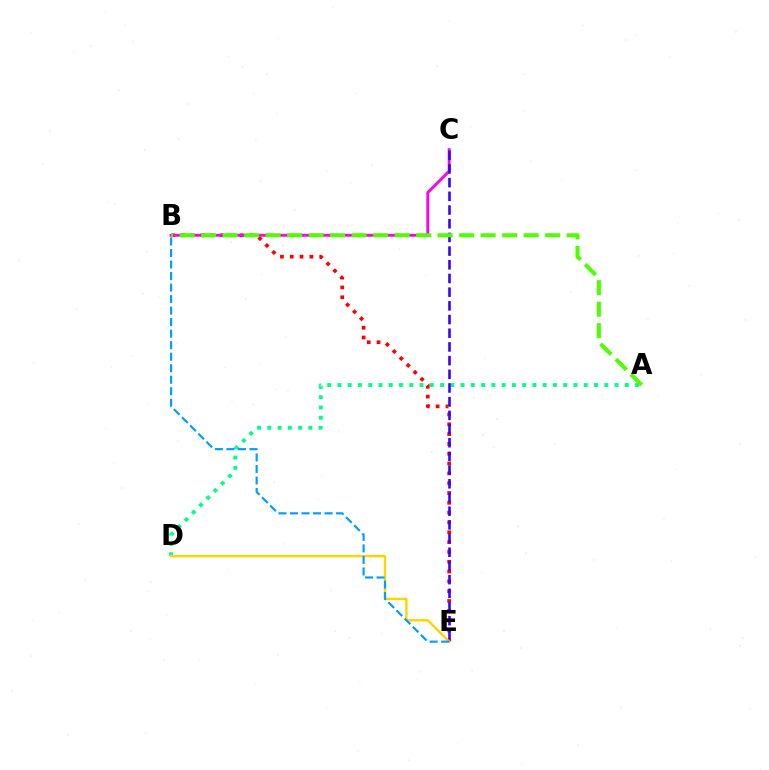{('B', 'E'): [{'color': '#ff0000', 'line_style': 'dotted', 'thickness': 2.67}, {'color': '#009eff', 'line_style': 'dashed', 'thickness': 1.56}], ('A', 'D'): [{'color': '#00ff86', 'line_style': 'dotted', 'thickness': 2.79}], ('D', 'E'): [{'color': '#ffd500', 'line_style': 'solid', 'thickness': 1.73}], ('B', 'C'): [{'color': '#ff00ed', 'line_style': 'solid', 'thickness': 2.08}], ('C', 'E'): [{'color': '#3700ff', 'line_style': 'dashed', 'thickness': 1.86}], ('A', 'B'): [{'color': '#4fff00', 'line_style': 'dashed', 'thickness': 2.92}]}